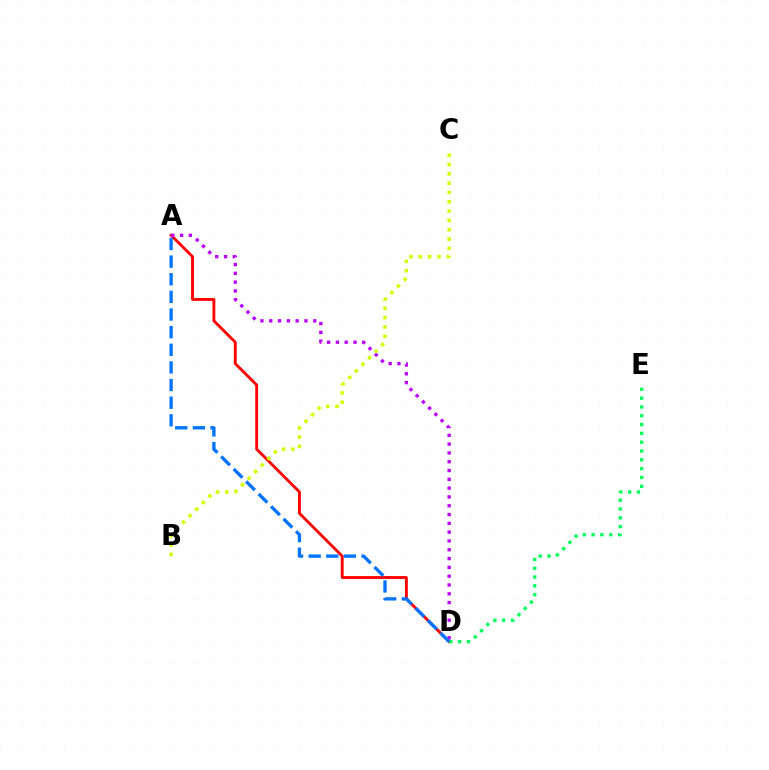{('A', 'D'): [{'color': '#ff0000', 'line_style': 'solid', 'thickness': 2.06}, {'color': '#b900ff', 'line_style': 'dotted', 'thickness': 2.39}, {'color': '#0074ff', 'line_style': 'dashed', 'thickness': 2.4}], ('D', 'E'): [{'color': '#00ff5c', 'line_style': 'dotted', 'thickness': 2.4}], ('B', 'C'): [{'color': '#d1ff00', 'line_style': 'dotted', 'thickness': 2.53}]}